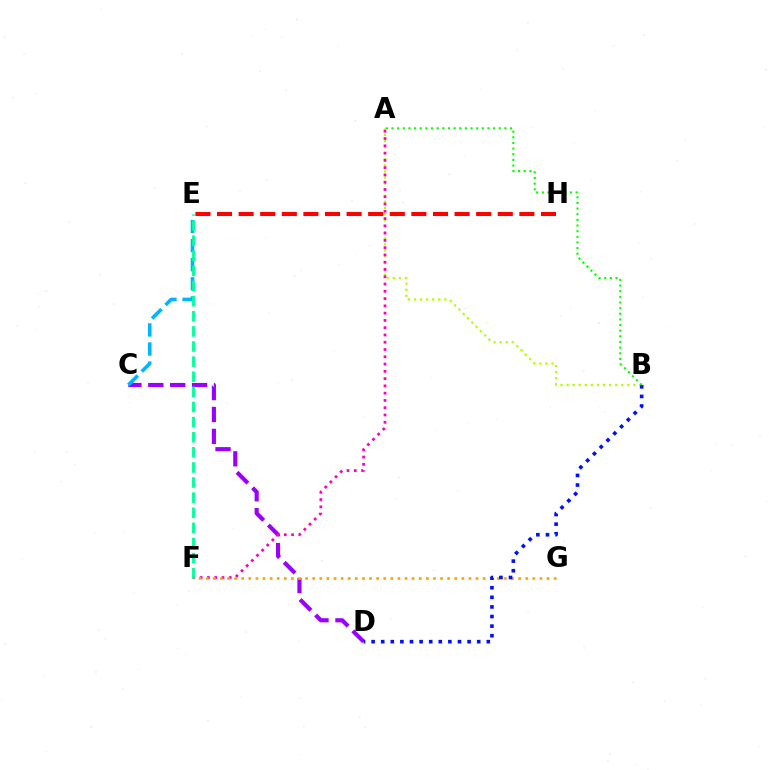{('C', 'D'): [{'color': '#9b00ff', 'line_style': 'dashed', 'thickness': 2.98}], ('A', 'B'): [{'color': '#b3ff00', 'line_style': 'dotted', 'thickness': 1.65}, {'color': '#08ff00', 'line_style': 'dotted', 'thickness': 1.53}], ('E', 'H'): [{'color': '#ff0000', 'line_style': 'dashed', 'thickness': 2.93}], ('A', 'F'): [{'color': '#ff00bd', 'line_style': 'dotted', 'thickness': 1.98}], ('C', 'E'): [{'color': '#00b5ff', 'line_style': 'dashed', 'thickness': 2.59}], ('F', 'G'): [{'color': '#ffa500', 'line_style': 'dotted', 'thickness': 1.93}], ('E', 'F'): [{'color': '#00ff9d', 'line_style': 'dashed', 'thickness': 2.05}], ('B', 'D'): [{'color': '#0010ff', 'line_style': 'dotted', 'thickness': 2.61}]}